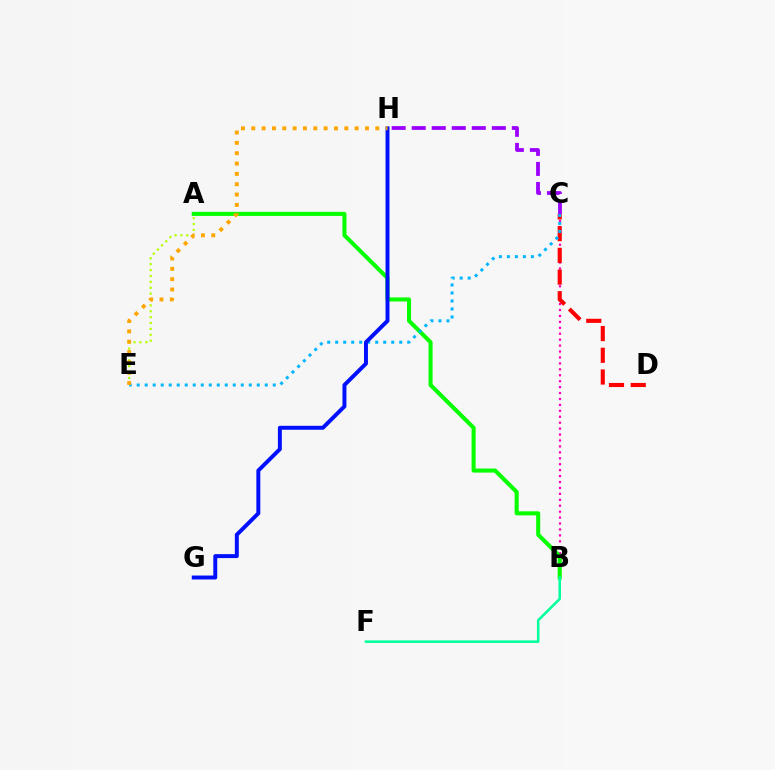{('B', 'C'): [{'color': '#ff00bd', 'line_style': 'dotted', 'thickness': 1.61}], ('A', 'B'): [{'color': '#08ff00', 'line_style': 'solid', 'thickness': 2.93}], ('B', 'F'): [{'color': '#00ff9d', 'line_style': 'solid', 'thickness': 1.83}], ('C', 'D'): [{'color': '#ff0000', 'line_style': 'dashed', 'thickness': 2.95}], ('A', 'E'): [{'color': '#b3ff00', 'line_style': 'dotted', 'thickness': 1.6}], ('C', 'E'): [{'color': '#00b5ff', 'line_style': 'dotted', 'thickness': 2.17}], ('C', 'H'): [{'color': '#9b00ff', 'line_style': 'dashed', 'thickness': 2.72}], ('G', 'H'): [{'color': '#0010ff', 'line_style': 'solid', 'thickness': 2.84}], ('E', 'H'): [{'color': '#ffa500', 'line_style': 'dotted', 'thickness': 2.81}]}